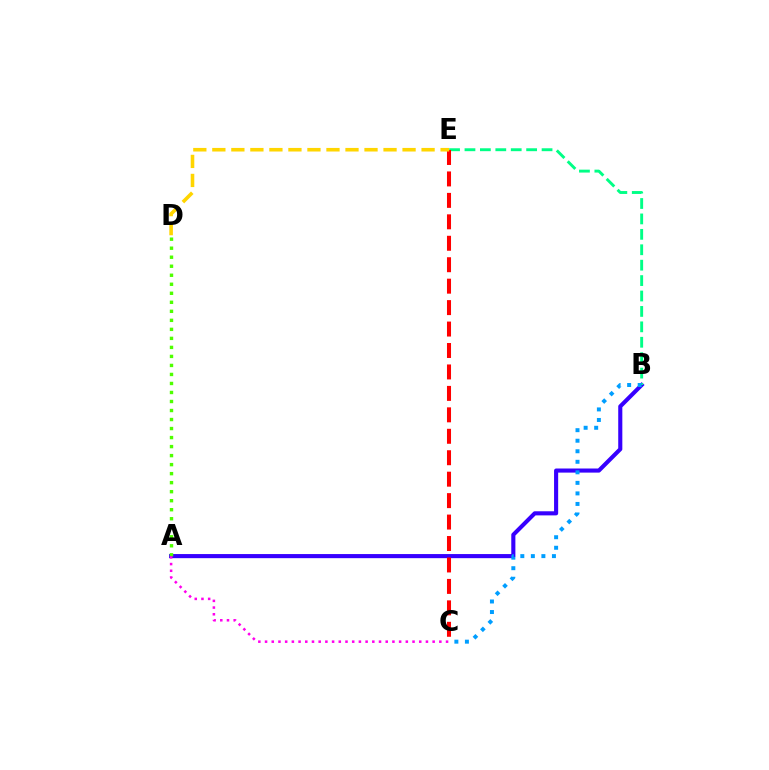{('A', 'B'): [{'color': '#3700ff', 'line_style': 'solid', 'thickness': 2.95}], ('B', 'E'): [{'color': '#00ff86', 'line_style': 'dashed', 'thickness': 2.09}], ('C', 'E'): [{'color': '#ff0000', 'line_style': 'dashed', 'thickness': 2.91}], ('D', 'E'): [{'color': '#ffd500', 'line_style': 'dashed', 'thickness': 2.58}], ('A', 'D'): [{'color': '#4fff00', 'line_style': 'dotted', 'thickness': 2.45}], ('A', 'C'): [{'color': '#ff00ed', 'line_style': 'dotted', 'thickness': 1.82}], ('B', 'C'): [{'color': '#009eff', 'line_style': 'dotted', 'thickness': 2.86}]}